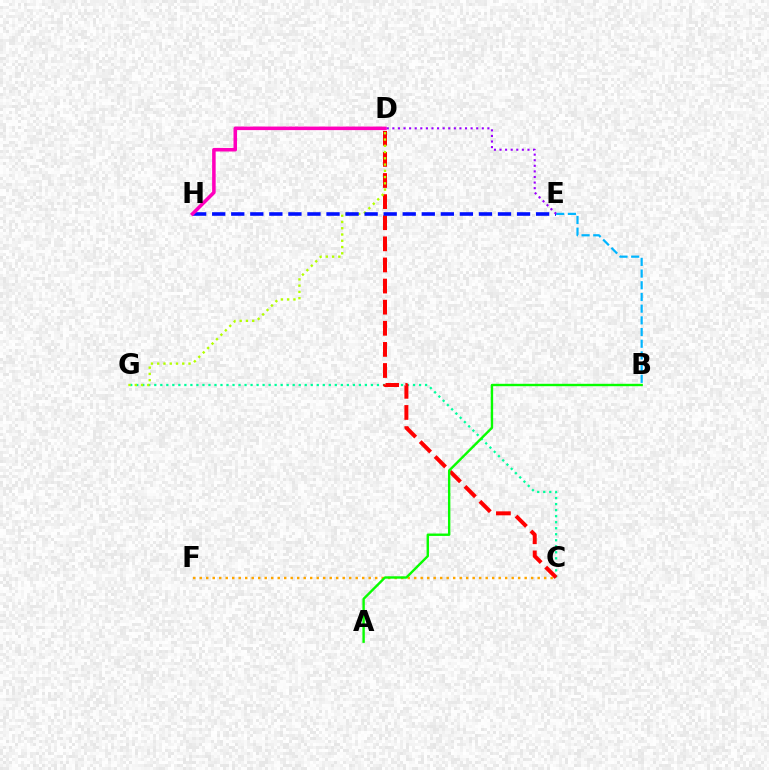{('C', 'G'): [{'color': '#00ff9d', 'line_style': 'dotted', 'thickness': 1.63}], ('C', 'D'): [{'color': '#ff0000', 'line_style': 'dashed', 'thickness': 2.87}], ('C', 'F'): [{'color': '#ffa500', 'line_style': 'dotted', 'thickness': 1.77}], ('A', 'B'): [{'color': '#08ff00', 'line_style': 'solid', 'thickness': 1.72}], ('D', 'G'): [{'color': '#b3ff00', 'line_style': 'dotted', 'thickness': 1.7}], ('E', 'H'): [{'color': '#0010ff', 'line_style': 'dashed', 'thickness': 2.59}], ('D', 'H'): [{'color': '#ff00bd', 'line_style': 'solid', 'thickness': 2.55}], ('B', 'E'): [{'color': '#00b5ff', 'line_style': 'dashed', 'thickness': 1.59}], ('D', 'E'): [{'color': '#9b00ff', 'line_style': 'dotted', 'thickness': 1.52}]}